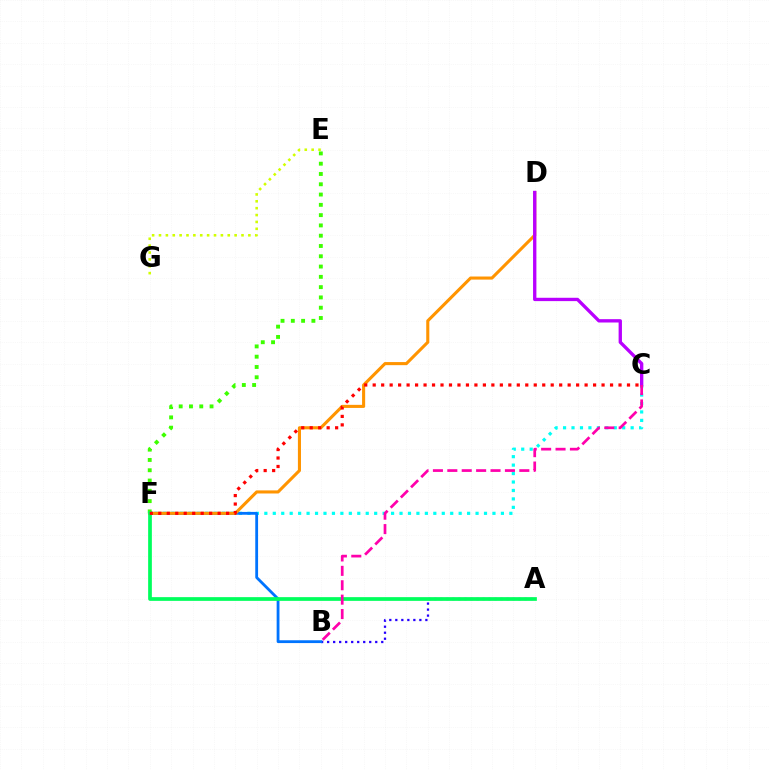{('C', 'F'): [{'color': '#00fff6', 'line_style': 'dotted', 'thickness': 2.3}, {'color': '#ff0000', 'line_style': 'dotted', 'thickness': 2.3}], ('A', 'B'): [{'color': '#2500ff', 'line_style': 'dotted', 'thickness': 1.63}], ('B', 'F'): [{'color': '#0074ff', 'line_style': 'solid', 'thickness': 2.02}], ('D', 'F'): [{'color': '#ff9400', 'line_style': 'solid', 'thickness': 2.22}], ('E', 'G'): [{'color': '#d1ff00', 'line_style': 'dotted', 'thickness': 1.87}], ('E', 'F'): [{'color': '#3dff00', 'line_style': 'dotted', 'thickness': 2.79}], ('C', 'D'): [{'color': '#b900ff', 'line_style': 'solid', 'thickness': 2.4}], ('A', 'F'): [{'color': '#00ff5c', 'line_style': 'solid', 'thickness': 2.68}], ('B', 'C'): [{'color': '#ff00ac', 'line_style': 'dashed', 'thickness': 1.96}]}